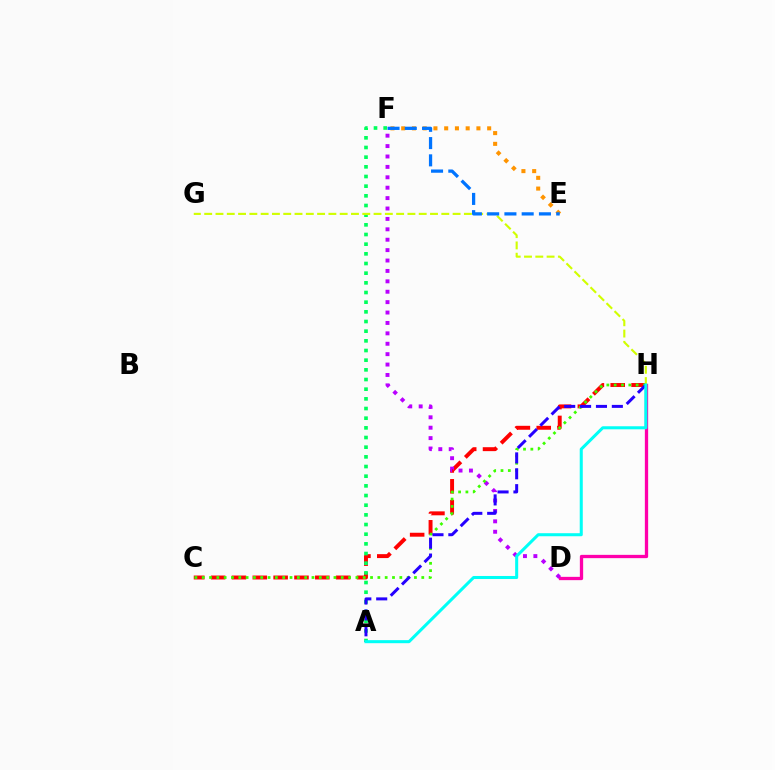{('D', 'H'): [{'color': '#ff00ac', 'line_style': 'solid', 'thickness': 2.37}], ('E', 'F'): [{'color': '#ff9400', 'line_style': 'dotted', 'thickness': 2.92}, {'color': '#0074ff', 'line_style': 'dashed', 'thickness': 2.34}], ('C', 'H'): [{'color': '#ff0000', 'line_style': 'dashed', 'thickness': 2.83}, {'color': '#3dff00', 'line_style': 'dotted', 'thickness': 1.99}], ('D', 'F'): [{'color': '#b900ff', 'line_style': 'dotted', 'thickness': 2.83}], ('A', 'F'): [{'color': '#00ff5c', 'line_style': 'dotted', 'thickness': 2.63}], ('G', 'H'): [{'color': '#d1ff00', 'line_style': 'dashed', 'thickness': 1.53}], ('A', 'H'): [{'color': '#2500ff', 'line_style': 'dashed', 'thickness': 2.16}, {'color': '#00fff6', 'line_style': 'solid', 'thickness': 2.19}]}